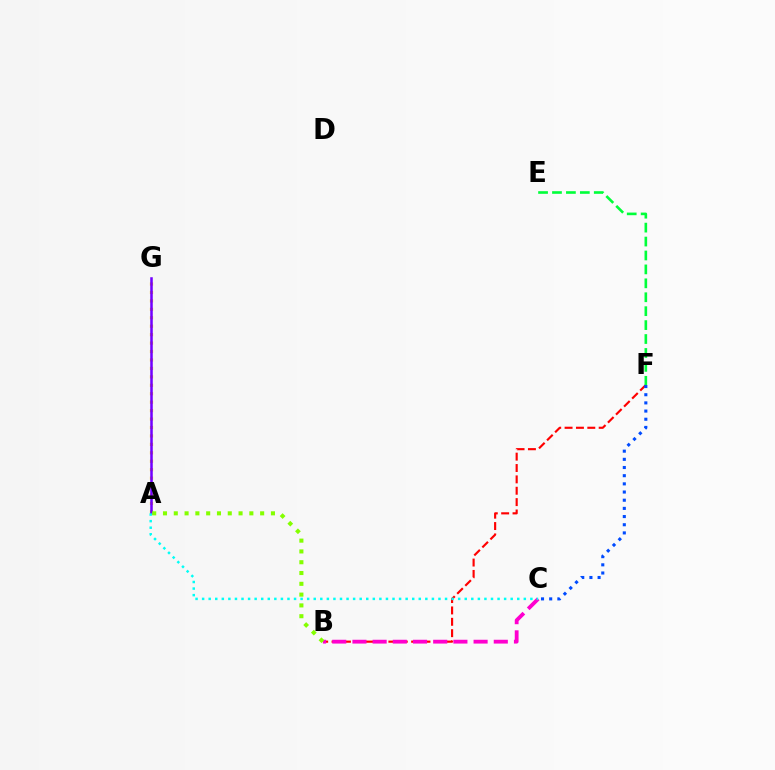{('B', 'F'): [{'color': '#ff0000', 'line_style': 'dashed', 'thickness': 1.54}], ('A', 'G'): [{'color': '#ffbd00', 'line_style': 'dotted', 'thickness': 2.29}, {'color': '#7200ff', 'line_style': 'solid', 'thickness': 1.82}], ('B', 'C'): [{'color': '#ff00cf', 'line_style': 'dashed', 'thickness': 2.74}], ('A', 'B'): [{'color': '#84ff00', 'line_style': 'dotted', 'thickness': 2.93}], ('E', 'F'): [{'color': '#00ff39', 'line_style': 'dashed', 'thickness': 1.89}], ('C', 'F'): [{'color': '#004bff', 'line_style': 'dotted', 'thickness': 2.22}], ('A', 'C'): [{'color': '#00fff6', 'line_style': 'dotted', 'thickness': 1.78}]}